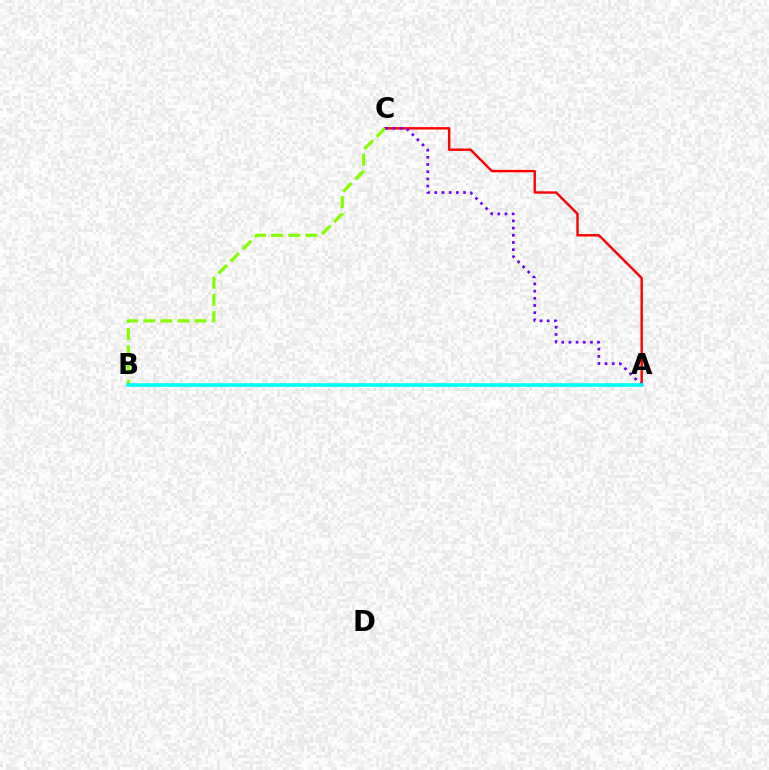{('A', 'C'): [{'color': '#ff0000', 'line_style': 'solid', 'thickness': 1.74}, {'color': '#7200ff', 'line_style': 'dotted', 'thickness': 1.95}], ('B', 'C'): [{'color': '#84ff00', 'line_style': 'dashed', 'thickness': 2.33}], ('A', 'B'): [{'color': '#00fff6', 'line_style': 'solid', 'thickness': 2.58}]}